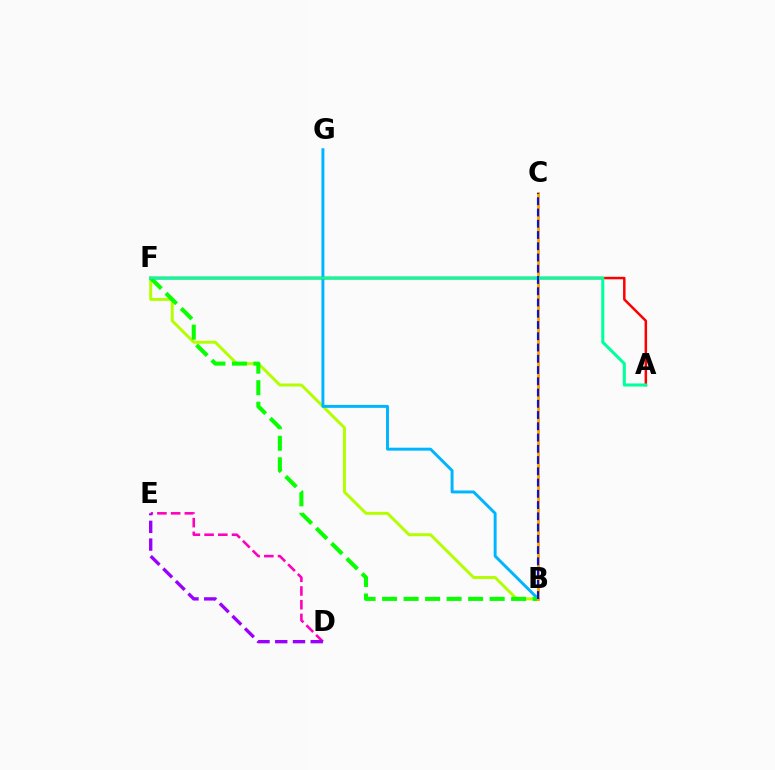{('B', 'F'): [{'color': '#b3ff00', 'line_style': 'solid', 'thickness': 2.12}, {'color': '#08ff00', 'line_style': 'dashed', 'thickness': 2.92}], ('B', 'G'): [{'color': '#00b5ff', 'line_style': 'solid', 'thickness': 2.12}], ('A', 'F'): [{'color': '#ff0000', 'line_style': 'solid', 'thickness': 1.79}, {'color': '#00ff9d', 'line_style': 'solid', 'thickness': 2.2}], ('D', 'E'): [{'color': '#ff00bd', 'line_style': 'dashed', 'thickness': 1.86}, {'color': '#9b00ff', 'line_style': 'dashed', 'thickness': 2.41}], ('B', 'C'): [{'color': '#ffa500', 'line_style': 'solid', 'thickness': 2.08}, {'color': '#0010ff', 'line_style': 'dashed', 'thickness': 1.53}]}